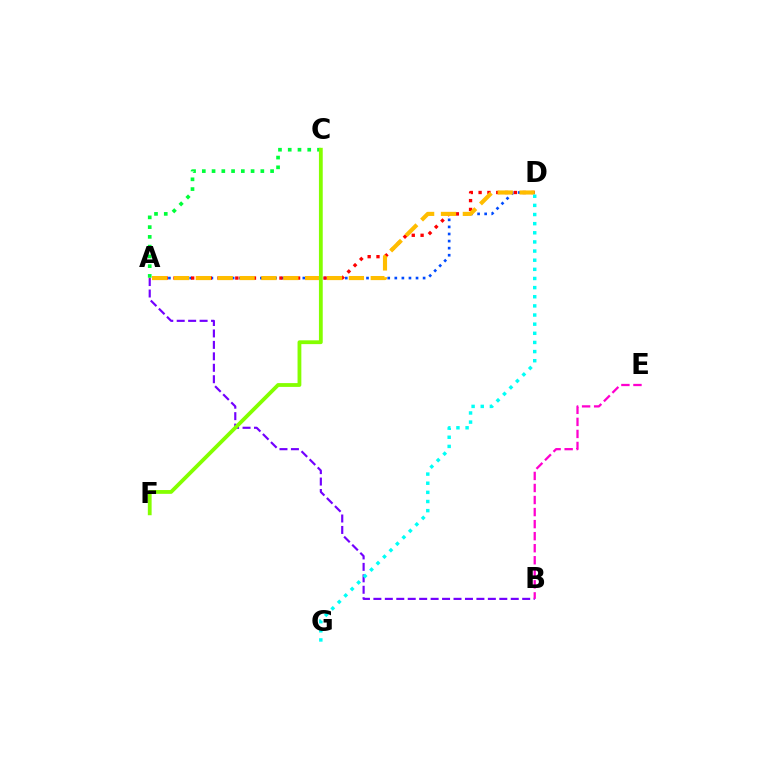{('A', 'B'): [{'color': '#7200ff', 'line_style': 'dashed', 'thickness': 1.56}], ('A', 'D'): [{'color': '#004bff', 'line_style': 'dotted', 'thickness': 1.92}, {'color': '#ff0000', 'line_style': 'dotted', 'thickness': 2.4}, {'color': '#ffbd00', 'line_style': 'dashed', 'thickness': 2.97}], ('D', 'G'): [{'color': '#00fff6', 'line_style': 'dotted', 'thickness': 2.48}], ('B', 'E'): [{'color': '#ff00cf', 'line_style': 'dashed', 'thickness': 1.64}], ('A', 'C'): [{'color': '#00ff39', 'line_style': 'dotted', 'thickness': 2.65}], ('C', 'F'): [{'color': '#84ff00', 'line_style': 'solid', 'thickness': 2.74}]}